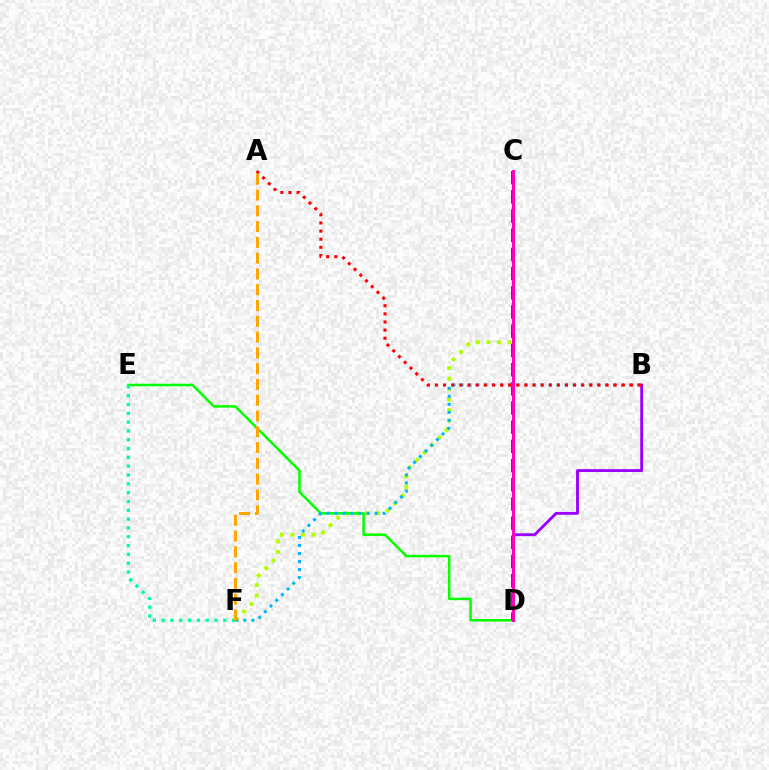{('C', 'F'): [{'color': '#b3ff00', 'line_style': 'dotted', 'thickness': 2.86}], ('D', 'E'): [{'color': '#08ff00', 'line_style': 'solid', 'thickness': 1.83}], ('C', 'D'): [{'color': '#0010ff', 'line_style': 'dashed', 'thickness': 2.61}, {'color': '#ff00bd', 'line_style': 'solid', 'thickness': 2.14}], ('E', 'F'): [{'color': '#00ff9d', 'line_style': 'dotted', 'thickness': 2.4}], ('B', 'D'): [{'color': '#9b00ff', 'line_style': 'solid', 'thickness': 2.06}], ('B', 'F'): [{'color': '#00b5ff', 'line_style': 'dotted', 'thickness': 2.18}], ('A', 'B'): [{'color': '#ff0000', 'line_style': 'dotted', 'thickness': 2.21}], ('A', 'F'): [{'color': '#ffa500', 'line_style': 'dashed', 'thickness': 2.14}]}